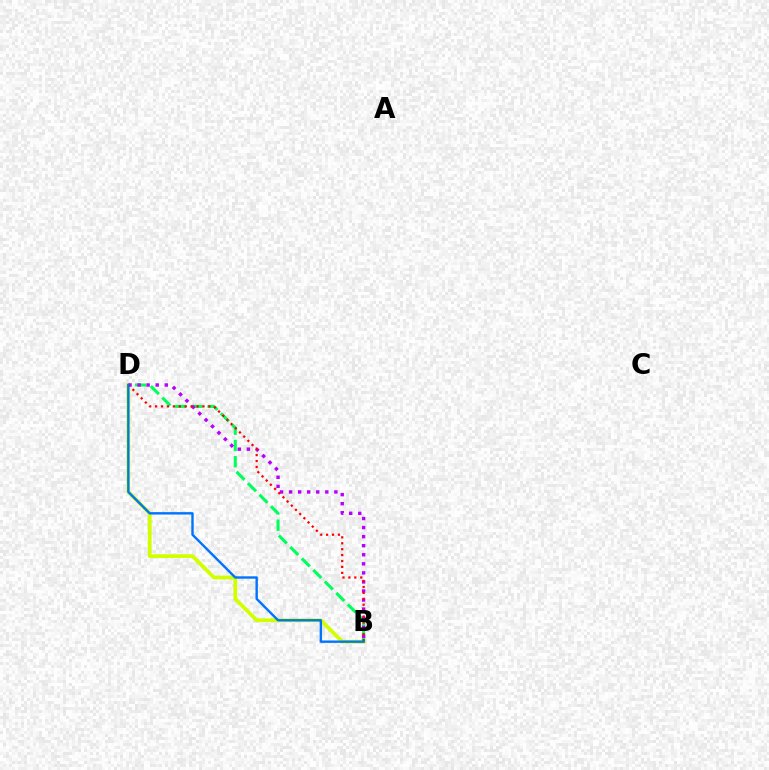{('B', 'D'): [{'color': '#d1ff00', 'line_style': 'solid', 'thickness': 2.72}, {'color': '#00ff5c', 'line_style': 'dashed', 'thickness': 2.21}, {'color': '#b900ff', 'line_style': 'dotted', 'thickness': 2.46}, {'color': '#ff0000', 'line_style': 'dotted', 'thickness': 1.61}, {'color': '#0074ff', 'line_style': 'solid', 'thickness': 1.73}]}